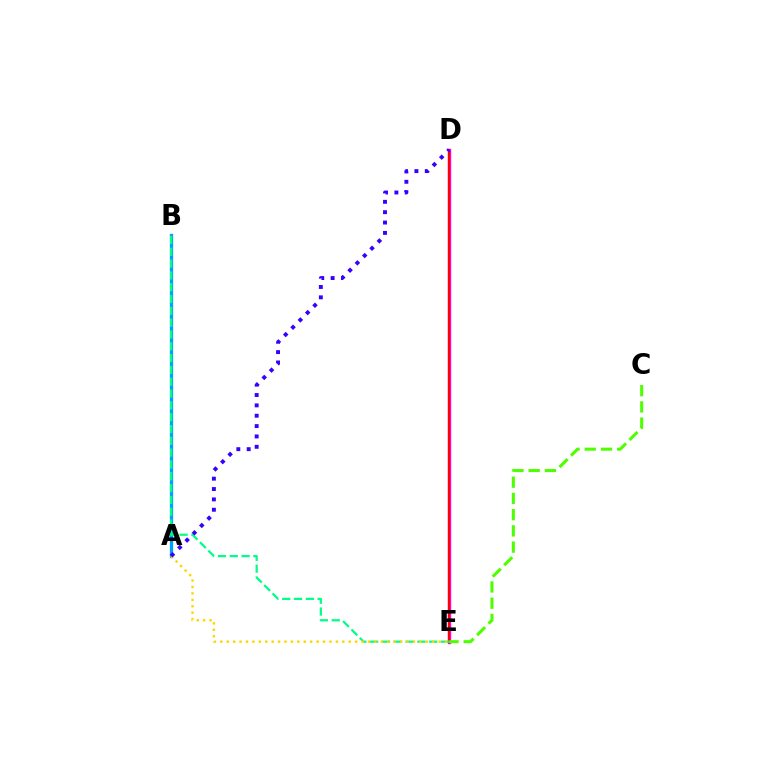{('A', 'B'): [{'color': '#009eff', 'line_style': 'solid', 'thickness': 2.37}], ('D', 'E'): [{'color': '#ff00ed', 'line_style': 'solid', 'thickness': 2.44}, {'color': '#ff0000', 'line_style': 'solid', 'thickness': 1.54}], ('B', 'E'): [{'color': '#00ff86', 'line_style': 'dashed', 'thickness': 1.61}], ('A', 'E'): [{'color': '#ffd500', 'line_style': 'dotted', 'thickness': 1.74}], ('A', 'D'): [{'color': '#3700ff', 'line_style': 'dotted', 'thickness': 2.81}], ('C', 'E'): [{'color': '#4fff00', 'line_style': 'dashed', 'thickness': 2.21}]}